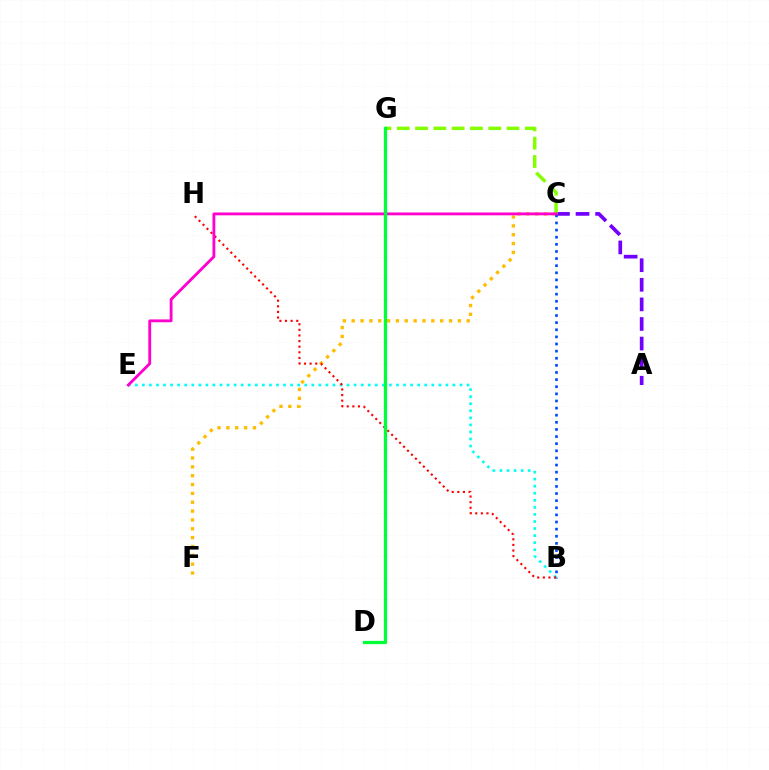{('B', 'E'): [{'color': '#00fff6', 'line_style': 'dotted', 'thickness': 1.92}], ('C', 'F'): [{'color': '#ffbd00', 'line_style': 'dotted', 'thickness': 2.4}], ('B', 'H'): [{'color': '#ff0000', 'line_style': 'dotted', 'thickness': 1.53}], ('A', 'C'): [{'color': '#7200ff', 'line_style': 'dashed', 'thickness': 2.66}], ('B', 'C'): [{'color': '#004bff', 'line_style': 'dotted', 'thickness': 1.93}], ('C', 'G'): [{'color': '#84ff00', 'line_style': 'dashed', 'thickness': 2.48}], ('C', 'E'): [{'color': '#ff00cf', 'line_style': 'solid', 'thickness': 2.04}], ('D', 'G'): [{'color': '#00ff39', 'line_style': 'solid', 'thickness': 2.36}]}